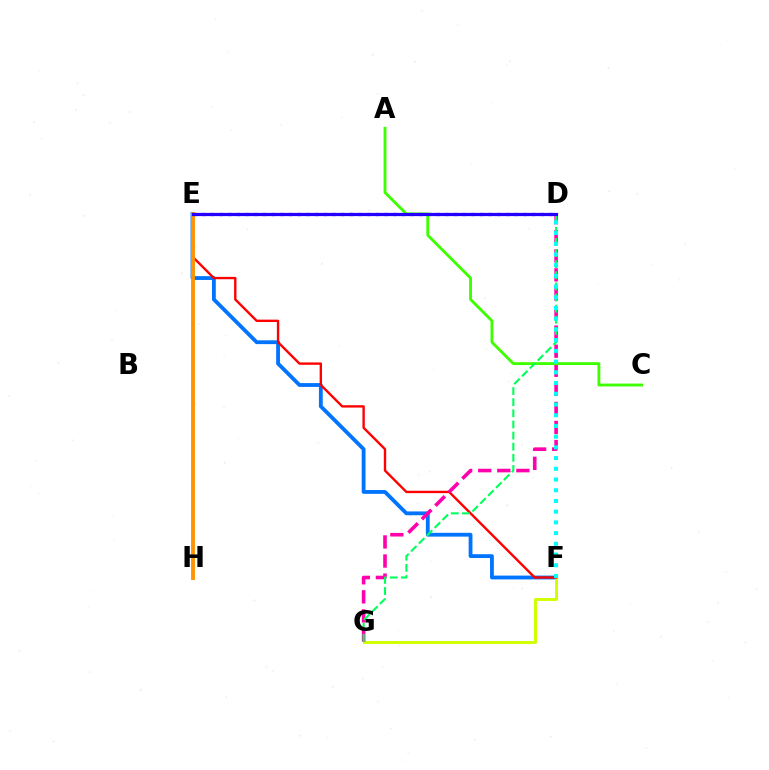{('D', 'E'): [{'color': '#b900ff', 'line_style': 'dotted', 'thickness': 2.36}, {'color': '#2500ff', 'line_style': 'solid', 'thickness': 2.31}], ('E', 'F'): [{'color': '#0074ff', 'line_style': 'solid', 'thickness': 2.74}, {'color': '#ff0000', 'line_style': 'solid', 'thickness': 1.71}], ('F', 'G'): [{'color': '#d1ff00', 'line_style': 'solid', 'thickness': 2.14}], ('D', 'G'): [{'color': '#ff00ac', 'line_style': 'dashed', 'thickness': 2.59}, {'color': '#00ff5c', 'line_style': 'dashed', 'thickness': 1.51}], ('E', 'H'): [{'color': '#ff9400', 'line_style': 'solid', 'thickness': 2.77}], ('A', 'C'): [{'color': '#3dff00', 'line_style': 'solid', 'thickness': 2.05}], ('D', 'F'): [{'color': '#00fff6', 'line_style': 'dotted', 'thickness': 2.91}]}